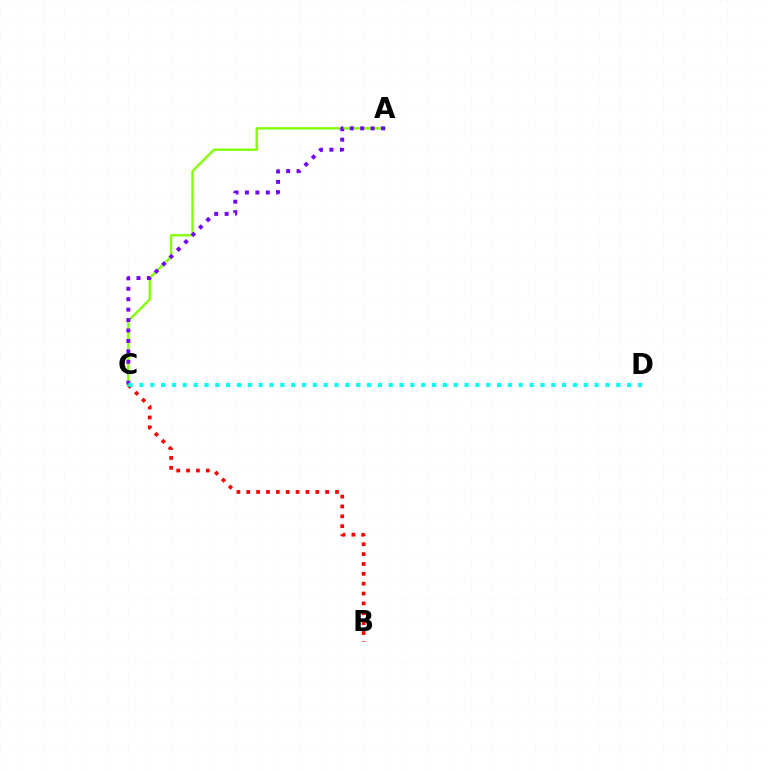{('B', 'C'): [{'color': '#ff0000', 'line_style': 'dotted', 'thickness': 2.68}], ('A', 'C'): [{'color': '#84ff00', 'line_style': 'solid', 'thickness': 1.7}, {'color': '#7200ff', 'line_style': 'dotted', 'thickness': 2.83}], ('C', 'D'): [{'color': '#00fff6', 'line_style': 'dotted', 'thickness': 2.94}]}